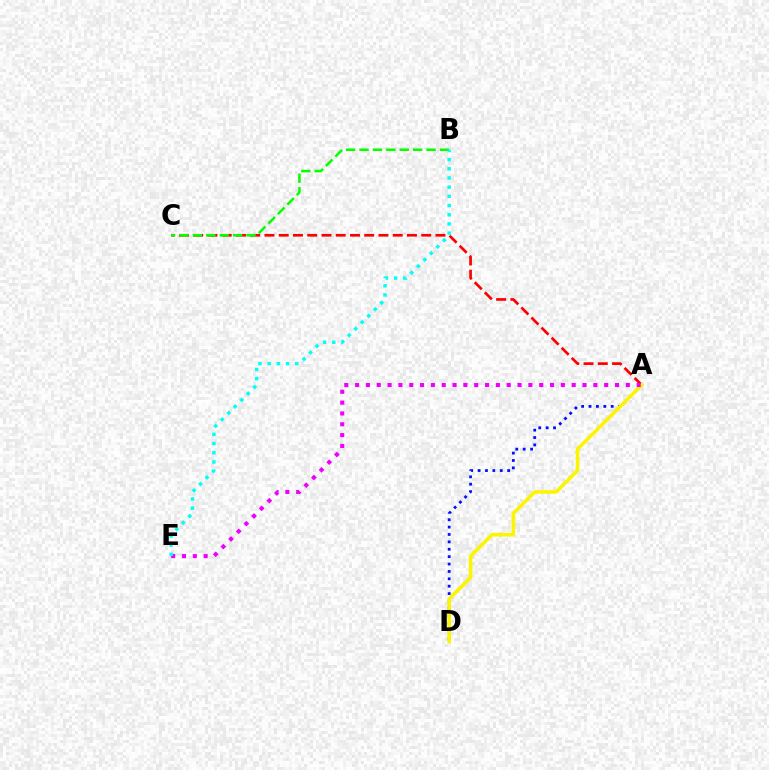{('A', 'D'): [{'color': '#0010ff', 'line_style': 'dotted', 'thickness': 2.01}, {'color': '#fcf500', 'line_style': 'solid', 'thickness': 2.55}], ('A', 'C'): [{'color': '#ff0000', 'line_style': 'dashed', 'thickness': 1.94}], ('B', 'C'): [{'color': '#08ff00', 'line_style': 'dashed', 'thickness': 1.82}], ('A', 'E'): [{'color': '#ee00ff', 'line_style': 'dotted', 'thickness': 2.94}], ('B', 'E'): [{'color': '#00fff6', 'line_style': 'dotted', 'thickness': 2.49}]}